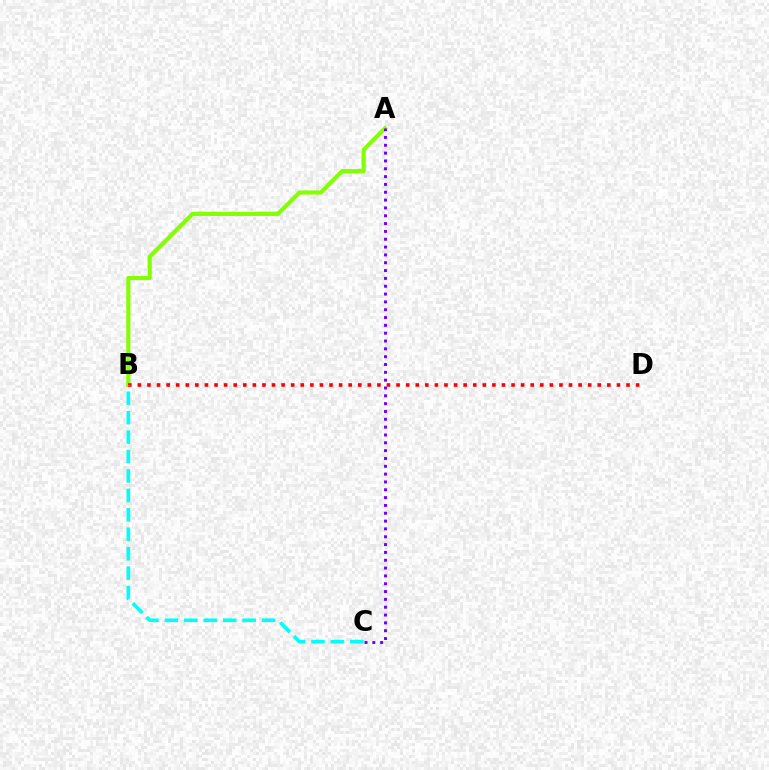{('A', 'B'): [{'color': '#84ff00', 'line_style': 'solid', 'thickness': 2.98}], ('B', 'D'): [{'color': '#ff0000', 'line_style': 'dotted', 'thickness': 2.6}], ('A', 'C'): [{'color': '#7200ff', 'line_style': 'dotted', 'thickness': 2.13}], ('B', 'C'): [{'color': '#00fff6', 'line_style': 'dashed', 'thickness': 2.64}]}